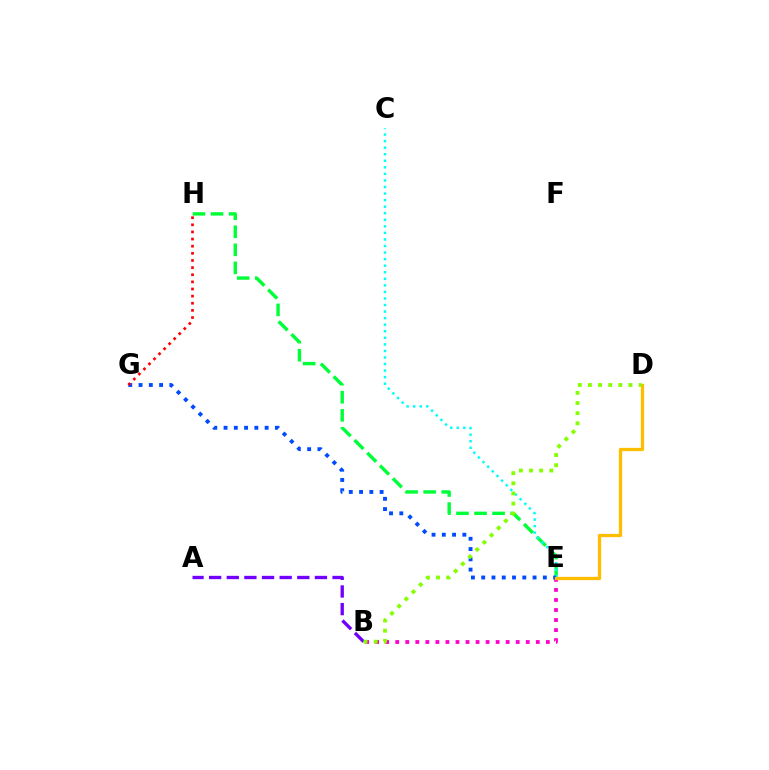{('E', 'H'): [{'color': '#00ff39', 'line_style': 'dashed', 'thickness': 2.45}], ('B', 'E'): [{'color': '#ff00cf', 'line_style': 'dotted', 'thickness': 2.73}], ('A', 'B'): [{'color': '#7200ff', 'line_style': 'dashed', 'thickness': 2.4}], ('C', 'E'): [{'color': '#00fff6', 'line_style': 'dotted', 'thickness': 1.78}], ('E', 'G'): [{'color': '#004bff', 'line_style': 'dotted', 'thickness': 2.79}], ('D', 'E'): [{'color': '#ffbd00', 'line_style': 'solid', 'thickness': 2.36}], ('G', 'H'): [{'color': '#ff0000', 'line_style': 'dotted', 'thickness': 1.94}], ('B', 'D'): [{'color': '#84ff00', 'line_style': 'dotted', 'thickness': 2.76}]}